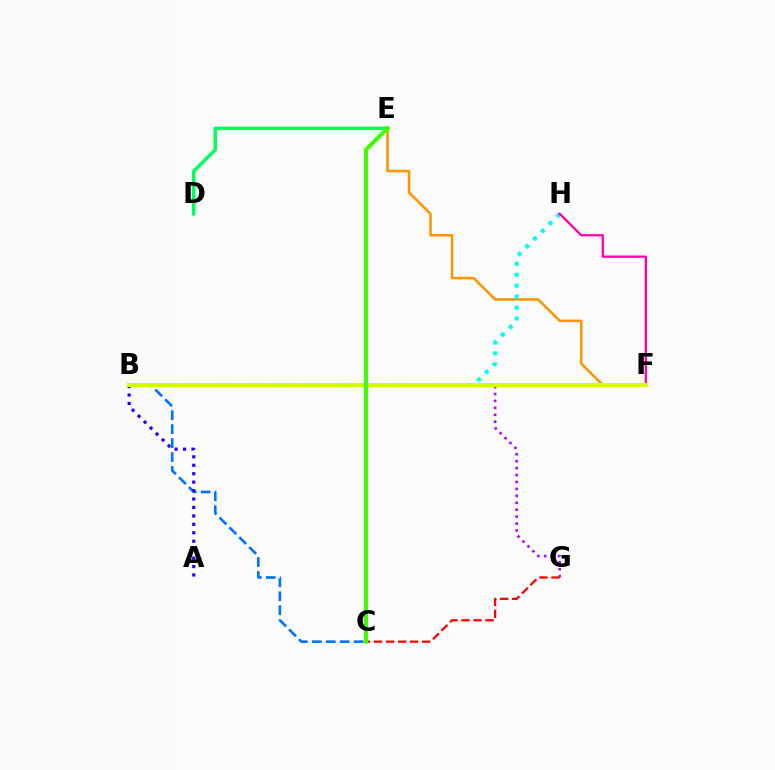{('B', 'G'): [{'color': '#b900ff', 'line_style': 'dotted', 'thickness': 1.88}], ('E', 'F'): [{'color': '#ff9400', 'line_style': 'solid', 'thickness': 1.84}], ('B', 'C'): [{'color': '#0074ff', 'line_style': 'dashed', 'thickness': 1.89}], ('C', 'G'): [{'color': '#ff0000', 'line_style': 'dashed', 'thickness': 1.63}], ('B', 'H'): [{'color': '#00fff6', 'line_style': 'dotted', 'thickness': 2.98}], ('A', 'B'): [{'color': '#2500ff', 'line_style': 'dotted', 'thickness': 2.29}], ('F', 'H'): [{'color': '#ff00ac', 'line_style': 'solid', 'thickness': 1.65}], ('B', 'F'): [{'color': '#d1ff00', 'line_style': 'solid', 'thickness': 2.87}], ('D', 'E'): [{'color': '#00ff5c', 'line_style': 'solid', 'thickness': 2.49}], ('C', 'E'): [{'color': '#3dff00', 'line_style': 'solid', 'thickness': 2.94}]}